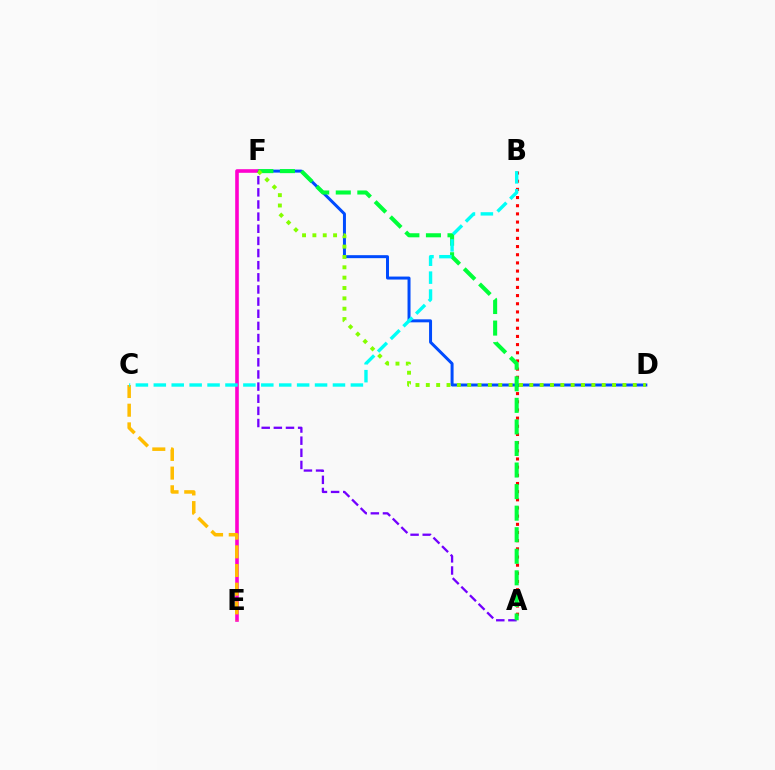{('A', 'B'): [{'color': '#ff0000', 'line_style': 'dotted', 'thickness': 2.22}], ('D', 'F'): [{'color': '#004bff', 'line_style': 'solid', 'thickness': 2.15}, {'color': '#84ff00', 'line_style': 'dotted', 'thickness': 2.81}], ('E', 'F'): [{'color': '#ff00cf', 'line_style': 'solid', 'thickness': 2.59}], ('A', 'F'): [{'color': '#7200ff', 'line_style': 'dashed', 'thickness': 1.65}, {'color': '#00ff39', 'line_style': 'dashed', 'thickness': 2.93}], ('C', 'E'): [{'color': '#ffbd00', 'line_style': 'dashed', 'thickness': 2.54}], ('B', 'C'): [{'color': '#00fff6', 'line_style': 'dashed', 'thickness': 2.43}]}